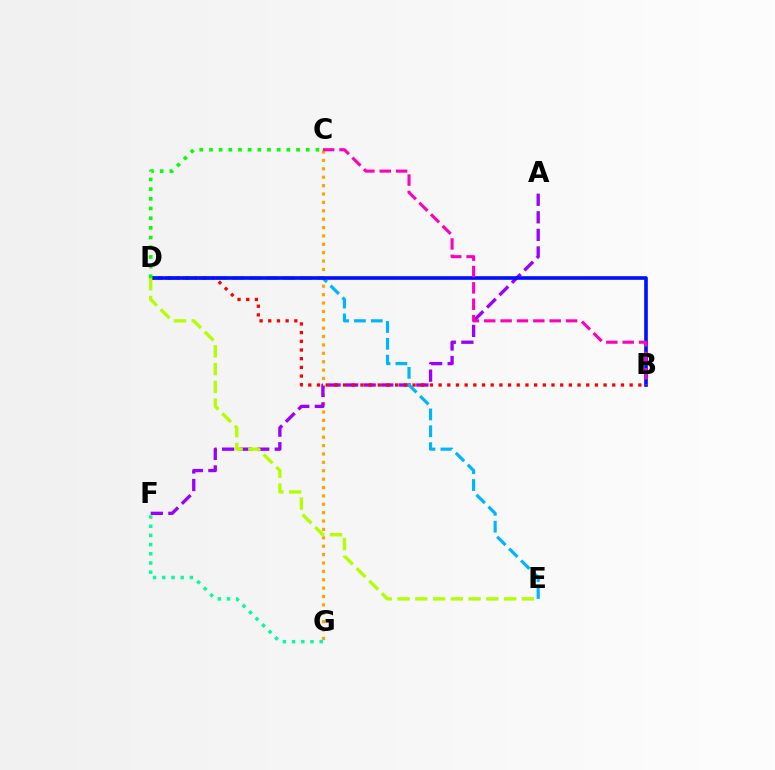{('C', 'G'): [{'color': '#ffa500', 'line_style': 'dotted', 'thickness': 2.28}], ('A', 'F'): [{'color': '#9b00ff', 'line_style': 'dashed', 'thickness': 2.39}], ('F', 'G'): [{'color': '#00ff9d', 'line_style': 'dotted', 'thickness': 2.5}], ('D', 'E'): [{'color': '#00b5ff', 'line_style': 'dashed', 'thickness': 2.29}, {'color': '#b3ff00', 'line_style': 'dashed', 'thickness': 2.41}], ('B', 'D'): [{'color': '#ff0000', 'line_style': 'dotted', 'thickness': 2.36}, {'color': '#0010ff', 'line_style': 'solid', 'thickness': 2.61}], ('C', 'D'): [{'color': '#08ff00', 'line_style': 'dotted', 'thickness': 2.63}], ('B', 'C'): [{'color': '#ff00bd', 'line_style': 'dashed', 'thickness': 2.22}]}